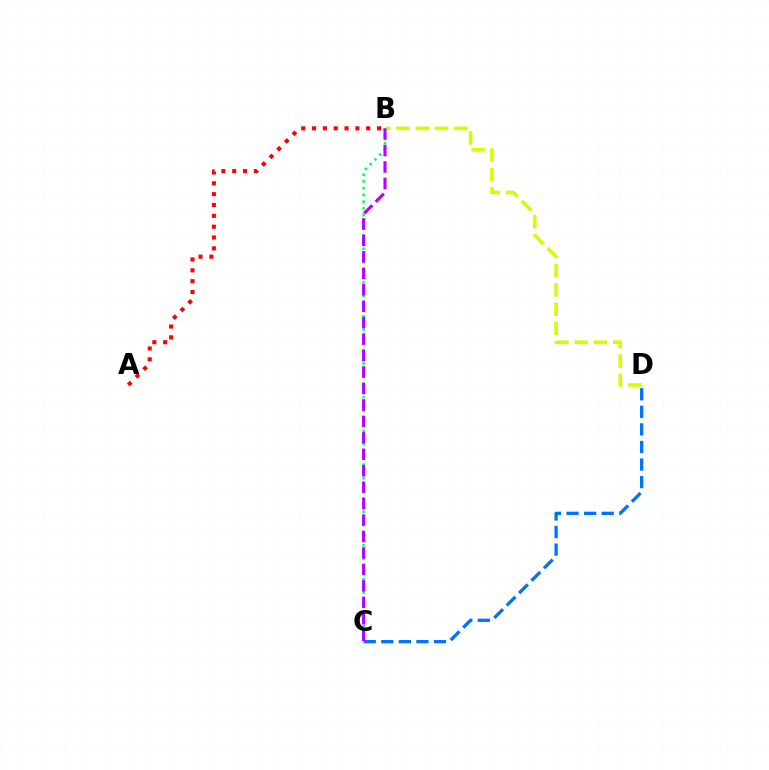{('A', 'B'): [{'color': '#ff0000', 'line_style': 'dotted', 'thickness': 2.94}], ('B', 'C'): [{'color': '#00ff5c', 'line_style': 'dotted', 'thickness': 1.83}, {'color': '#b900ff', 'line_style': 'dashed', 'thickness': 2.24}], ('C', 'D'): [{'color': '#0074ff', 'line_style': 'dashed', 'thickness': 2.39}], ('B', 'D'): [{'color': '#d1ff00', 'line_style': 'dashed', 'thickness': 2.62}]}